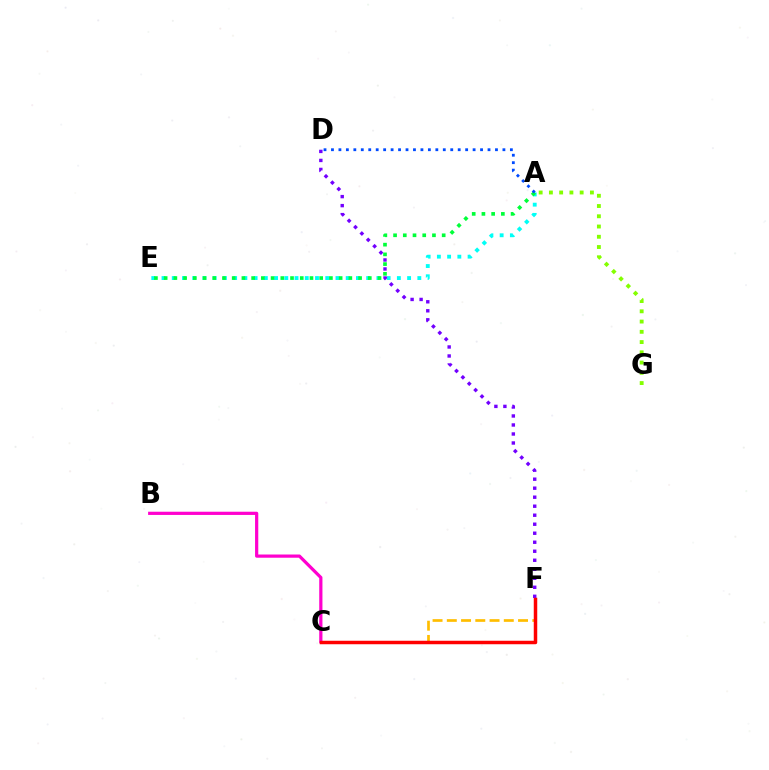{('A', 'E'): [{'color': '#00fff6', 'line_style': 'dotted', 'thickness': 2.78}, {'color': '#00ff39', 'line_style': 'dotted', 'thickness': 2.64}], ('C', 'F'): [{'color': '#ffbd00', 'line_style': 'dashed', 'thickness': 1.94}, {'color': '#ff0000', 'line_style': 'solid', 'thickness': 2.51}], ('B', 'C'): [{'color': '#ff00cf', 'line_style': 'solid', 'thickness': 2.31}], ('A', 'D'): [{'color': '#004bff', 'line_style': 'dotted', 'thickness': 2.03}], ('D', 'F'): [{'color': '#7200ff', 'line_style': 'dotted', 'thickness': 2.45}], ('A', 'G'): [{'color': '#84ff00', 'line_style': 'dotted', 'thickness': 2.79}]}